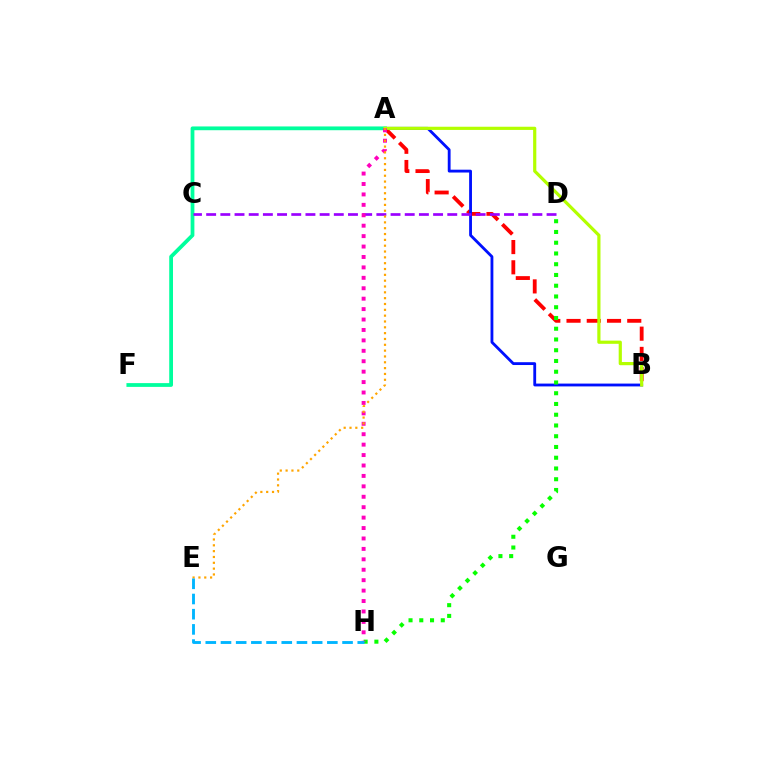{('A', 'B'): [{'color': '#ff0000', 'line_style': 'dashed', 'thickness': 2.75}, {'color': '#0010ff', 'line_style': 'solid', 'thickness': 2.04}, {'color': '#b3ff00', 'line_style': 'solid', 'thickness': 2.3}], ('D', 'H'): [{'color': '#08ff00', 'line_style': 'dotted', 'thickness': 2.92}], ('A', 'F'): [{'color': '#00ff9d', 'line_style': 'solid', 'thickness': 2.72}], ('C', 'D'): [{'color': '#9b00ff', 'line_style': 'dashed', 'thickness': 1.93}], ('A', 'H'): [{'color': '#ff00bd', 'line_style': 'dotted', 'thickness': 2.83}], ('A', 'E'): [{'color': '#ffa500', 'line_style': 'dotted', 'thickness': 1.58}], ('E', 'H'): [{'color': '#00b5ff', 'line_style': 'dashed', 'thickness': 2.06}]}